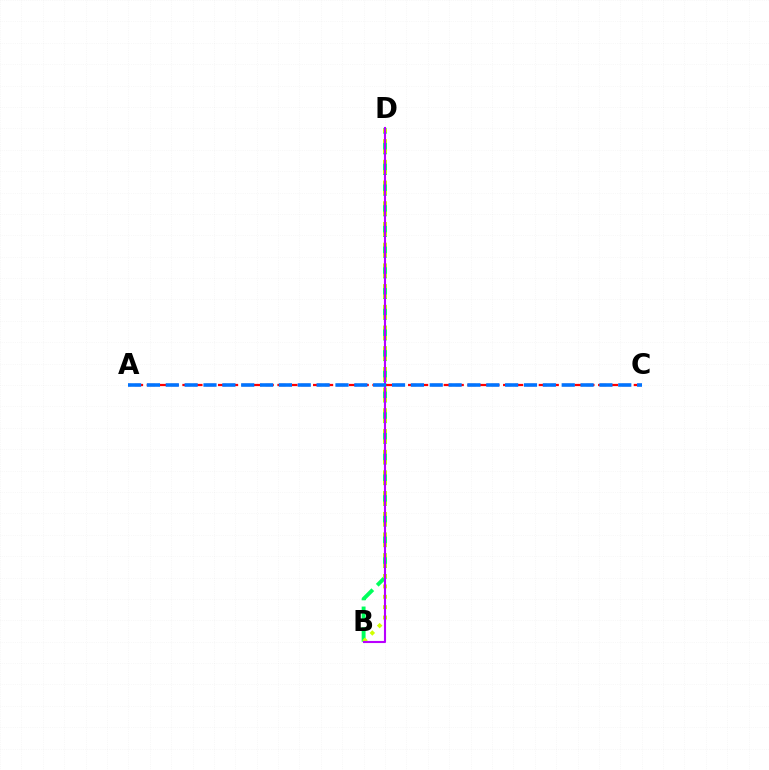{('B', 'D'): [{'color': '#00ff5c', 'line_style': 'dashed', 'thickness': 2.81}, {'color': '#d1ff00', 'line_style': 'dotted', 'thickness': 2.81}, {'color': '#b900ff', 'line_style': 'solid', 'thickness': 1.52}], ('A', 'C'): [{'color': '#ff0000', 'line_style': 'dashed', 'thickness': 1.61}, {'color': '#0074ff', 'line_style': 'dashed', 'thickness': 2.56}]}